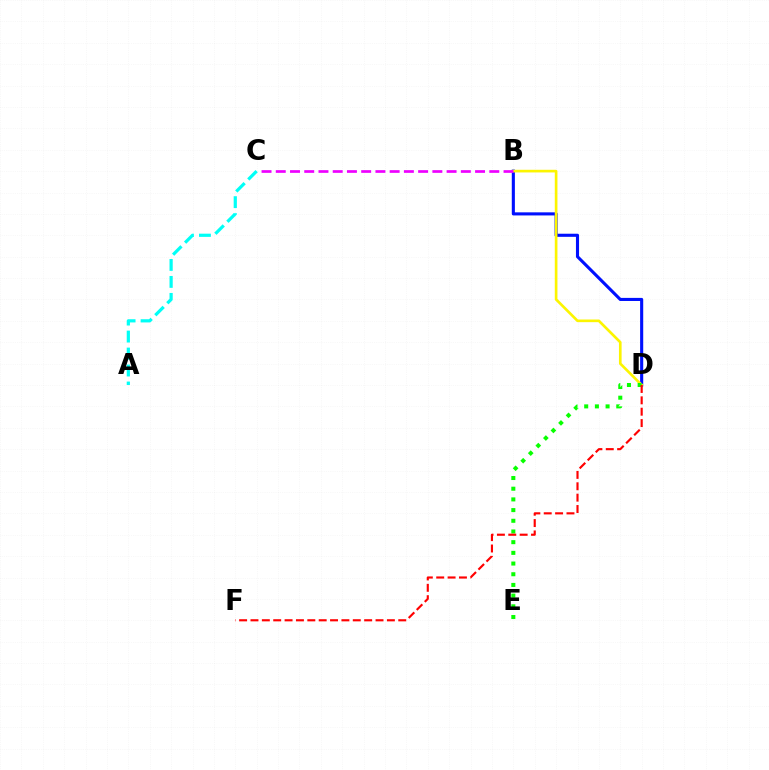{('A', 'C'): [{'color': '#00fff6', 'line_style': 'dashed', 'thickness': 2.31}], ('B', 'D'): [{'color': '#0010ff', 'line_style': 'solid', 'thickness': 2.23}, {'color': '#fcf500', 'line_style': 'solid', 'thickness': 1.91}], ('D', 'E'): [{'color': '#08ff00', 'line_style': 'dotted', 'thickness': 2.9}], ('B', 'C'): [{'color': '#ee00ff', 'line_style': 'dashed', 'thickness': 1.93}], ('D', 'F'): [{'color': '#ff0000', 'line_style': 'dashed', 'thickness': 1.54}]}